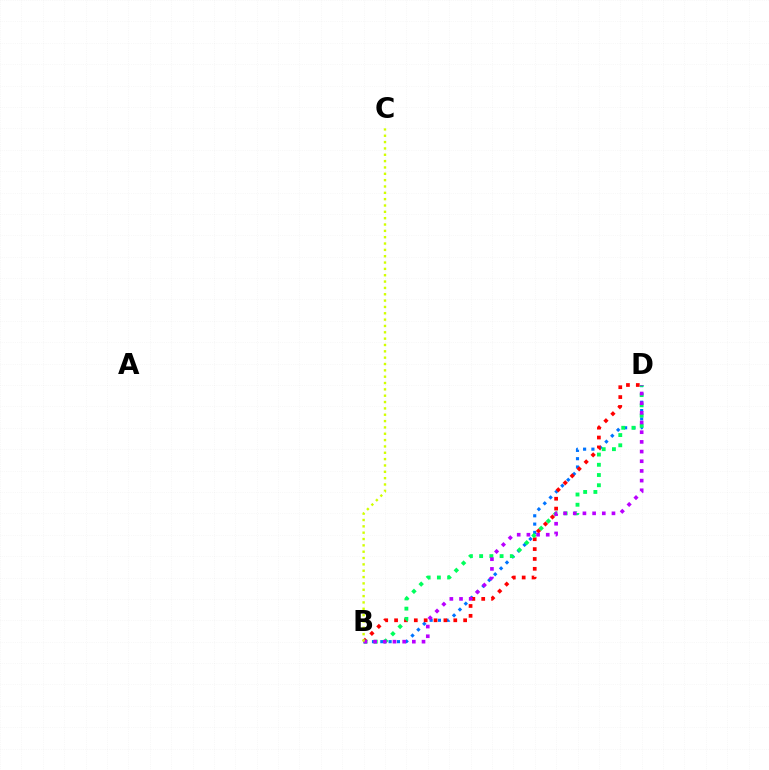{('B', 'D'): [{'color': '#0074ff', 'line_style': 'dotted', 'thickness': 2.26}, {'color': '#ff0000', 'line_style': 'dotted', 'thickness': 2.68}, {'color': '#00ff5c', 'line_style': 'dotted', 'thickness': 2.78}, {'color': '#b900ff', 'line_style': 'dotted', 'thickness': 2.63}], ('B', 'C'): [{'color': '#d1ff00', 'line_style': 'dotted', 'thickness': 1.72}]}